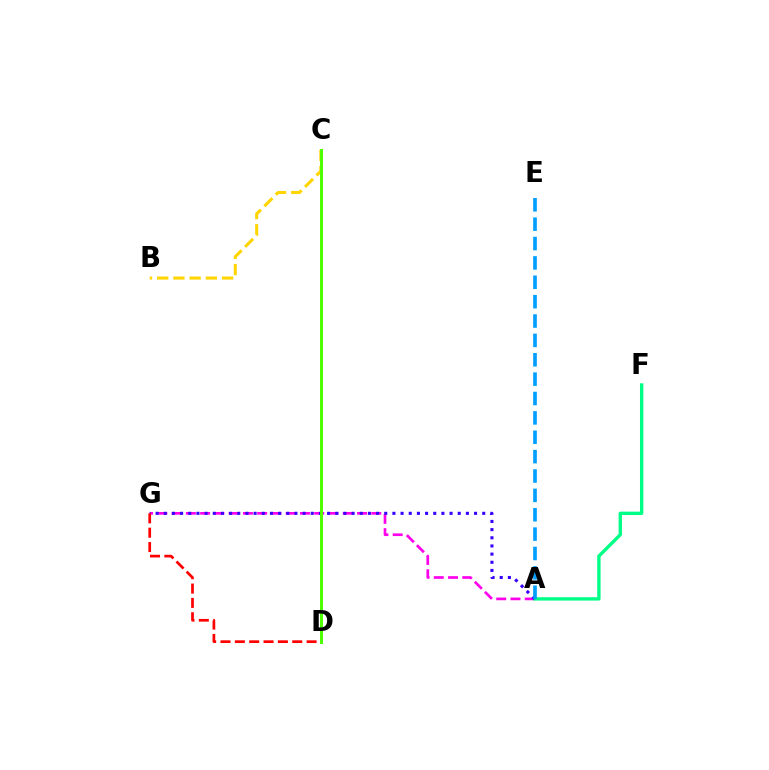{('A', 'G'): [{'color': '#ff00ed', 'line_style': 'dashed', 'thickness': 1.94}, {'color': '#3700ff', 'line_style': 'dotted', 'thickness': 2.22}], ('B', 'C'): [{'color': '#ffd500', 'line_style': 'dashed', 'thickness': 2.2}], ('A', 'F'): [{'color': '#00ff86', 'line_style': 'solid', 'thickness': 2.43}], ('C', 'D'): [{'color': '#4fff00', 'line_style': 'solid', 'thickness': 2.16}], ('D', 'G'): [{'color': '#ff0000', 'line_style': 'dashed', 'thickness': 1.95}], ('A', 'E'): [{'color': '#009eff', 'line_style': 'dashed', 'thickness': 2.63}]}